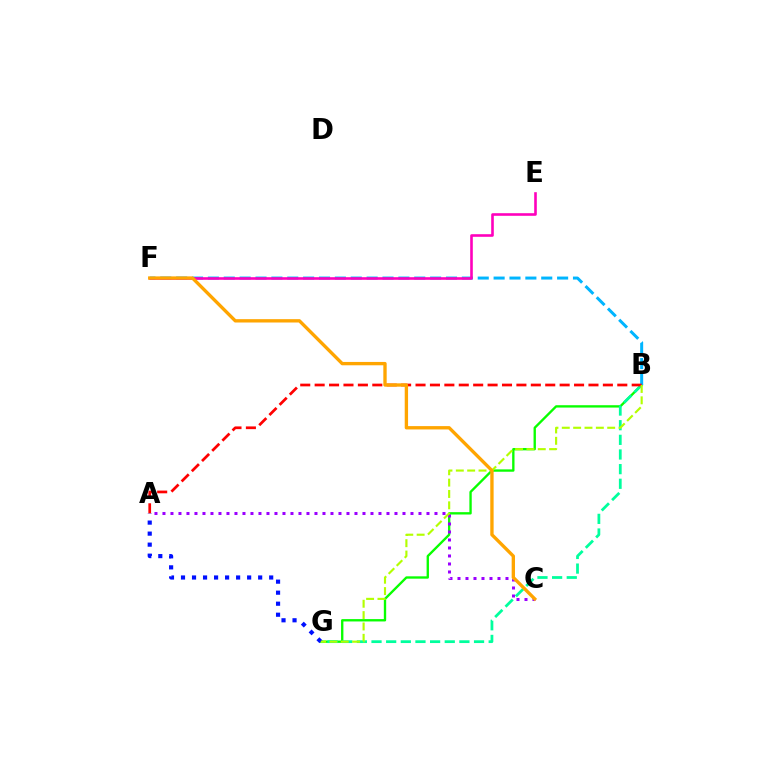{('B', 'G'): [{'color': '#08ff00', 'line_style': 'solid', 'thickness': 1.69}, {'color': '#00ff9d', 'line_style': 'dashed', 'thickness': 1.99}, {'color': '#b3ff00', 'line_style': 'dashed', 'thickness': 1.54}], ('B', 'F'): [{'color': '#00b5ff', 'line_style': 'dashed', 'thickness': 2.16}], ('A', 'C'): [{'color': '#9b00ff', 'line_style': 'dotted', 'thickness': 2.17}], ('A', 'G'): [{'color': '#0010ff', 'line_style': 'dotted', 'thickness': 2.99}], ('E', 'F'): [{'color': '#ff00bd', 'line_style': 'solid', 'thickness': 1.88}], ('A', 'B'): [{'color': '#ff0000', 'line_style': 'dashed', 'thickness': 1.96}], ('C', 'F'): [{'color': '#ffa500', 'line_style': 'solid', 'thickness': 2.41}]}